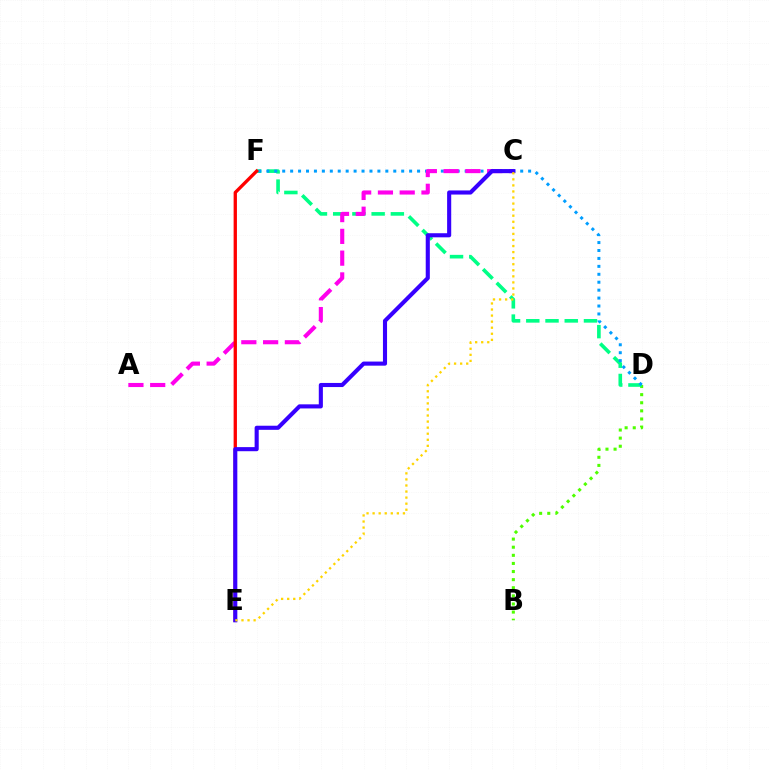{('B', 'D'): [{'color': '#4fff00', 'line_style': 'dotted', 'thickness': 2.2}], ('D', 'F'): [{'color': '#00ff86', 'line_style': 'dashed', 'thickness': 2.61}, {'color': '#009eff', 'line_style': 'dotted', 'thickness': 2.16}], ('A', 'C'): [{'color': '#ff00ed', 'line_style': 'dashed', 'thickness': 2.96}], ('E', 'F'): [{'color': '#ff0000', 'line_style': 'solid', 'thickness': 2.38}], ('C', 'E'): [{'color': '#3700ff', 'line_style': 'solid', 'thickness': 2.95}, {'color': '#ffd500', 'line_style': 'dotted', 'thickness': 1.65}]}